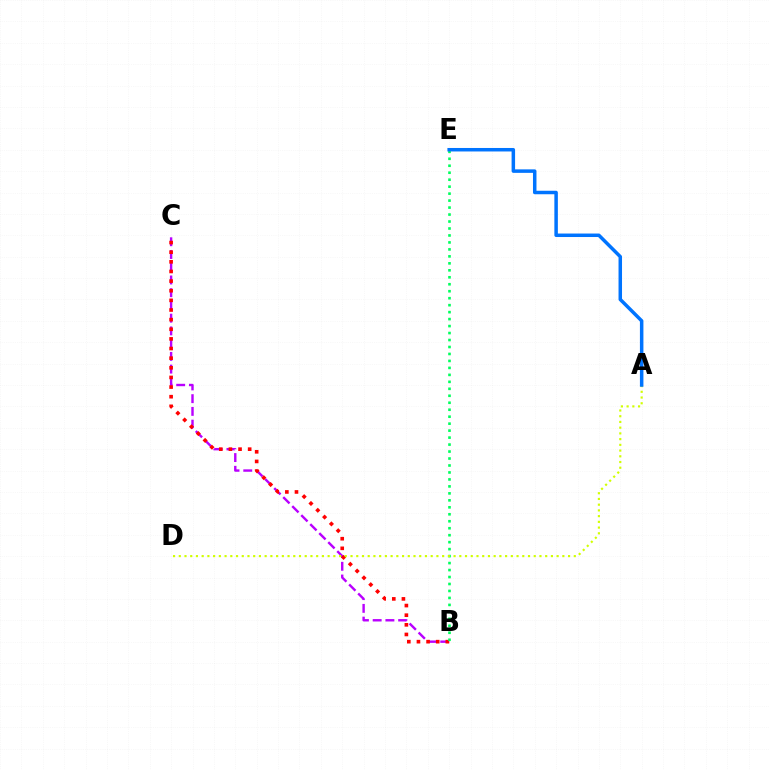{('B', 'C'): [{'color': '#b900ff', 'line_style': 'dashed', 'thickness': 1.73}, {'color': '#ff0000', 'line_style': 'dotted', 'thickness': 2.62}], ('B', 'E'): [{'color': '#00ff5c', 'line_style': 'dotted', 'thickness': 1.89}], ('A', 'D'): [{'color': '#d1ff00', 'line_style': 'dotted', 'thickness': 1.56}], ('A', 'E'): [{'color': '#0074ff', 'line_style': 'solid', 'thickness': 2.52}]}